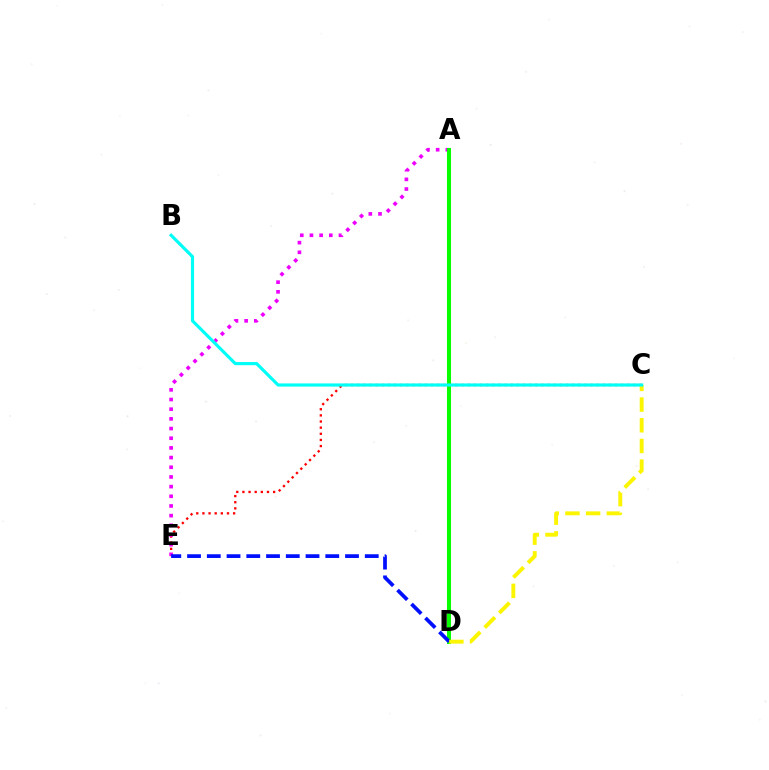{('C', 'E'): [{'color': '#ff0000', 'line_style': 'dotted', 'thickness': 1.67}], ('A', 'E'): [{'color': '#ee00ff', 'line_style': 'dotted', 'thickness': 2.63}], ('A', 'D'): [{'color': '#08ff00', 'line_style': 'solid', 'thickness': 2.91}], ('D', 'E'): [{'color': '#0010ff', 'line_style': 'dashed', 'thickness': 2.68}], ('C', 'D'): [{'color': '#fcf500', 'line_style': 'dashed', 'thickness': 2.81}], ('B', 'C'): [{'color': '#00fff6', 'line_style': 'solid', 'thickness': 2.27}]}